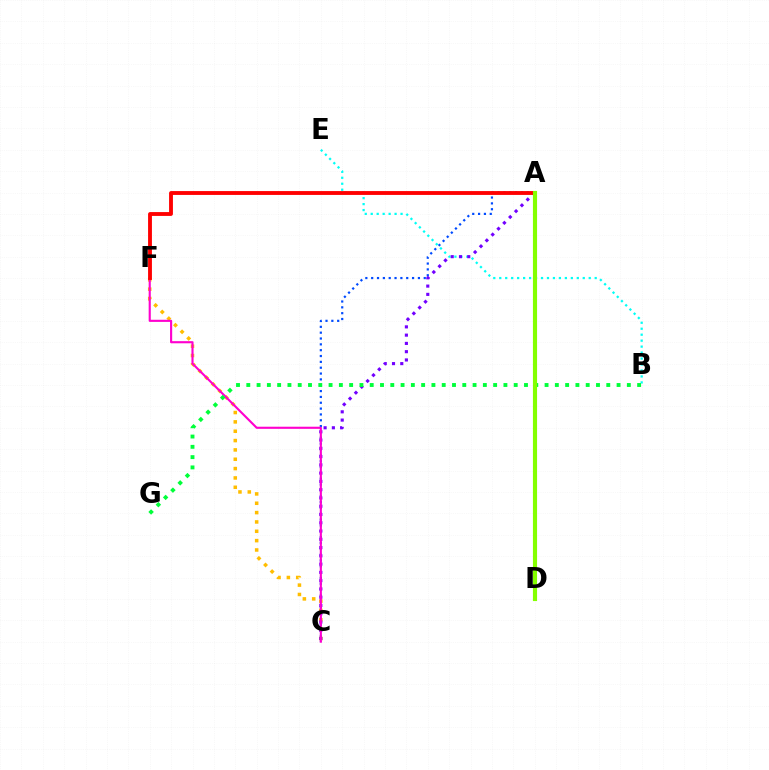{('B', 'E'): [{'color': '#00fff6', 'line_style': 'dotted', 'thickness': 1.62}], ('A', 'C'): [{'color': '#004bff', 'line_style': 'dotted', 'thickness': 1.59}, {'color': '#7200ff', 'line_style': 'dotted', 'thickness': 2.25}], ('C', 'F'): [{'color': '#ffbd00', 'line_style': 'dotted', 'thickness': 2.54}, {'color': '#ff00cf', 'line_style': 'solid', 'thickness': 1.53}], ('A', 'F'): [{'color': '#ff0000', 'line_style': 'solid', 'thickness': 2.77}], ('B', 'G'): [{'color': '#00ff39', 'line_style': 'dotted', 'thickness': 2.79}], ('A', 'D'): [{'color': '#84ff00', 'line_style': 'solid', 'thickness': 2.98}]}